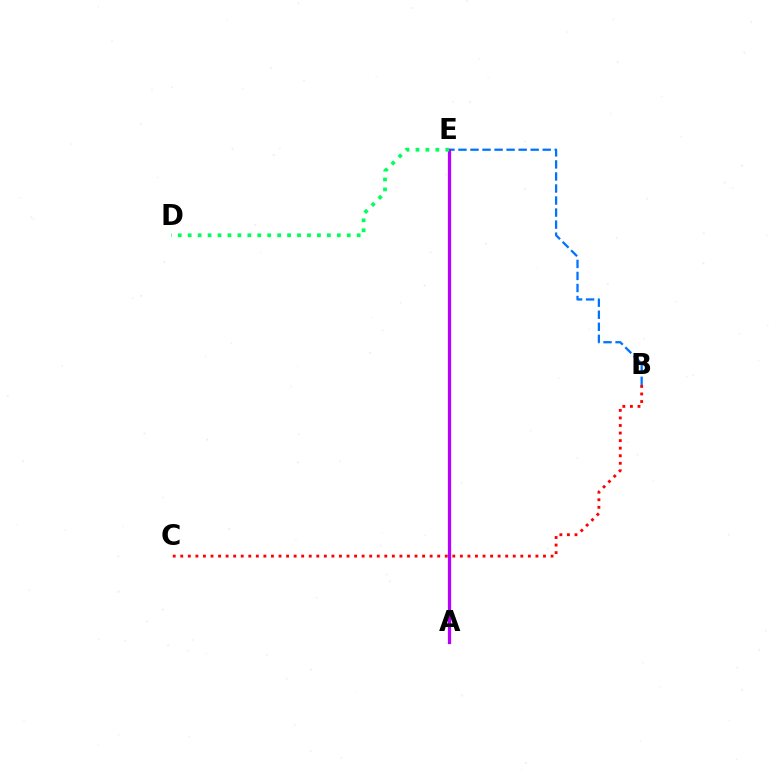{('B', 'E'): [{'color': '#0074ff', 'line_style': 'dashed', 'thickness': 1.64}], ('A', 'E'): [{'color': '#d1ff00', 'line_style': 'dotted', 'thickness': 2.16}, {'color': '#b900ff', 'line_style': 'solid', 'thickness': 2.33}], ('B', 'C'): [{'color': '#ff0000', 'line_style': 'dotted', 'thickness': 2.05}], ('D', 'E'): [{'color': '#00ff5c', 'line_style': 'dotted', 'thickness': 2.7}]}